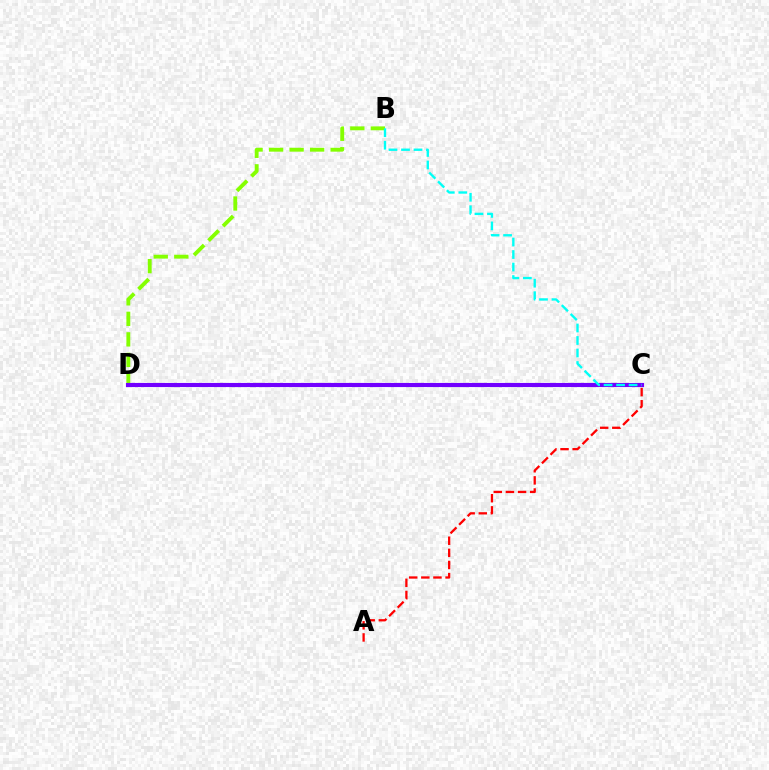{('B', 'D'): [{'color': '#84ff00', 'line_style': 'dashed', 'thickness': 2.79}], ('C', 'D'): [{'color': '#7200ff', 'line_style': 'solid', 'thickness': 2.96}], ('B', 'C'): [{'color': '#00fff6', 'line_style': 'dashed', 'thickness': 1.7}], ('A', 'C'): [{'color': '#ff0000', 'line_style': 'dashed', 'thickness': 1.65}]}